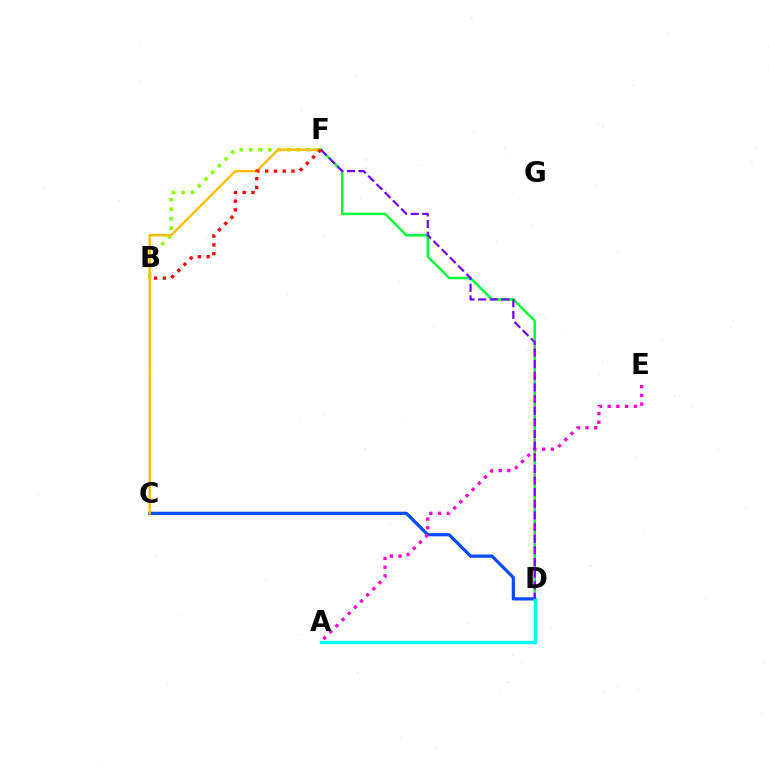{('C', 'D'): [{'color': '#004bff', 'line_style': 'solid', 'thickness': 2.31}], ('B', 'F'): [{'color': '#84ff00', 'line_style': 'dotted', 'thickness': 2.58}, {'color': '#ff0000', 'line_style': 'dotted', 'thickness': 2.38}], ('C', 'F'): [{'color': '#ffbd00', 'line_style': 'solid', 'thickness': 1.75}], ('D', 'F'): [{'color': '#00ff39', 'line_style': 'solid', 'thickness': 1.79}, {'color': '#7200ff', 'line_style': 'dashed', 'thickness': 1.58}], ('A', 'E'): [{'color': '#ff00cf', 'line_style': 'dotted', 'thickness': 2.37}], ('A', 'D'): [{'color': '#00fff6', 'line_style': 'solid', 'thickness': 2.45}]}